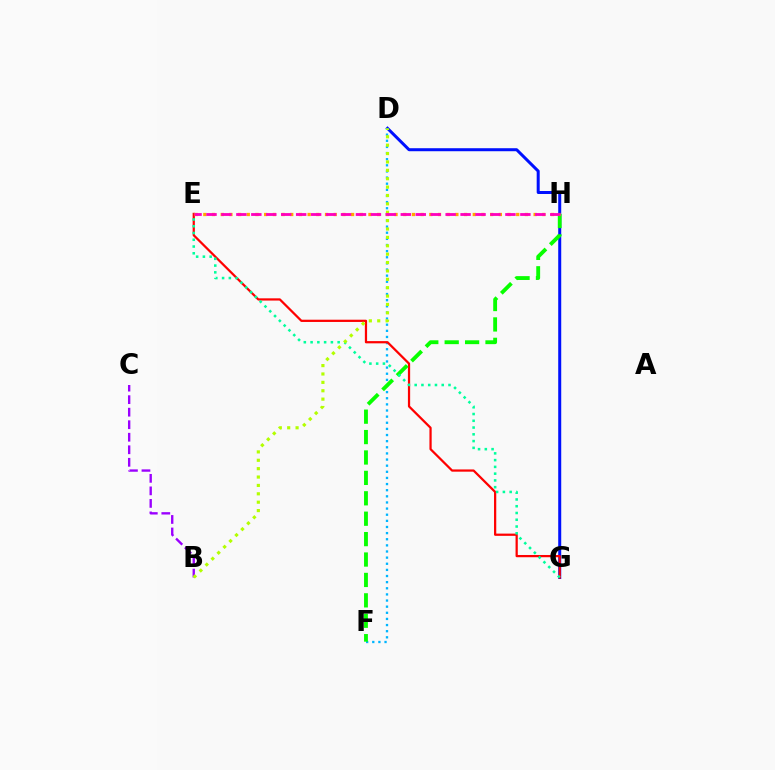{('D', 'G'): [{'color': '#0010ff', 'line_style': 'solid', 'thickness': 2.17}], ('D', 'F'): [{'color': '#00b5ff', 'line_style': 'dotted', 'thickness': 1.67}], ('E', 'G'): [{'color': '#ff0000', 'line_style': 'solid', 'thickness': 1.61}, {'color': '#00ff9d', 'line_style': 'dotted', 'thickness': 1.84}], ('F', 'H'): [{'color': '#08ff00', 'line_style': 'dashed', 'thickness': 2.77}], ('B', 'C'): [{'color': '#9b00ff', 'line_style': 'dashed', 'thickness': 1.7}], ('B', 'D'): [{'color': '#b3ff00', 'line_style': 'dotted', 'thickness': 2.28}], ('E', 'H'): [{'color': '#ffa500', 'line_style': 'dotted', 'thickness': 2.36}, {'color': '#ff00bd', 'line_style': 'dashed', 'thickness': 2.03}]}